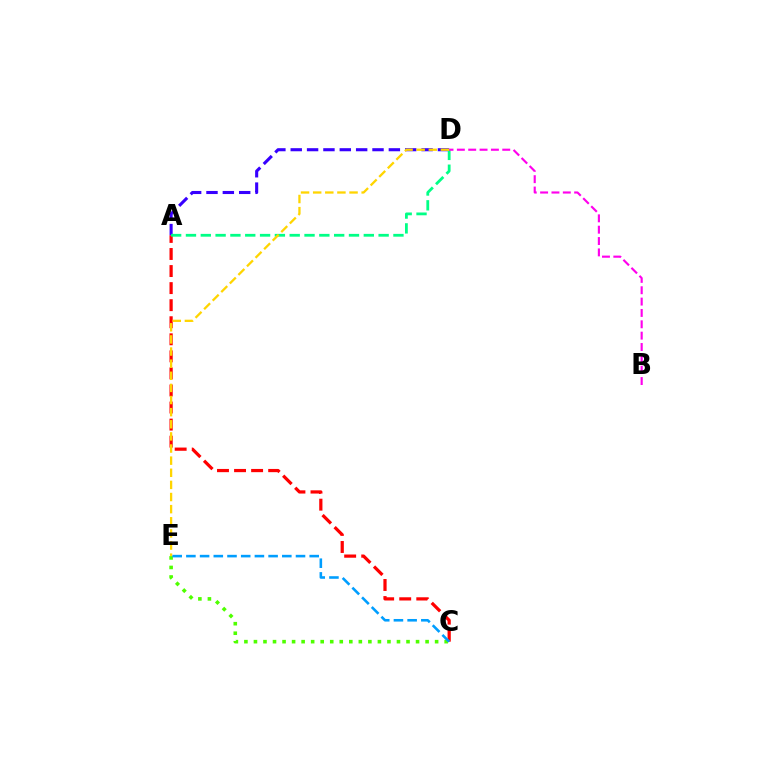{('A', 'C'): [{'color': '#ff0000', 'line_style': 'dashed', 'thickness': 2.32}], ('A', 'D'): [{'color': '#3700ff', 'line_style': 'dashed', 'thickness': 2.22}, {'color': '#00ff86', 'line_style': 'dashed', 'thickness': 2.01}], ('D', 'E'): [{'color': '#ffd500', 'line_style': 'dashed', 'thickness': 1.65}], ('C', 'E'): [{'color': '#4fff00', 'line_style': 'dotted', 'thickness': 2.59}, {'color': '#009eff', 'line_style': 'dashed', 'thickness': 1.86}], ('B', 'D'): [{'color': '#ff00ed', 'line_style': 'dashed', 'thickness': 1.54}]}